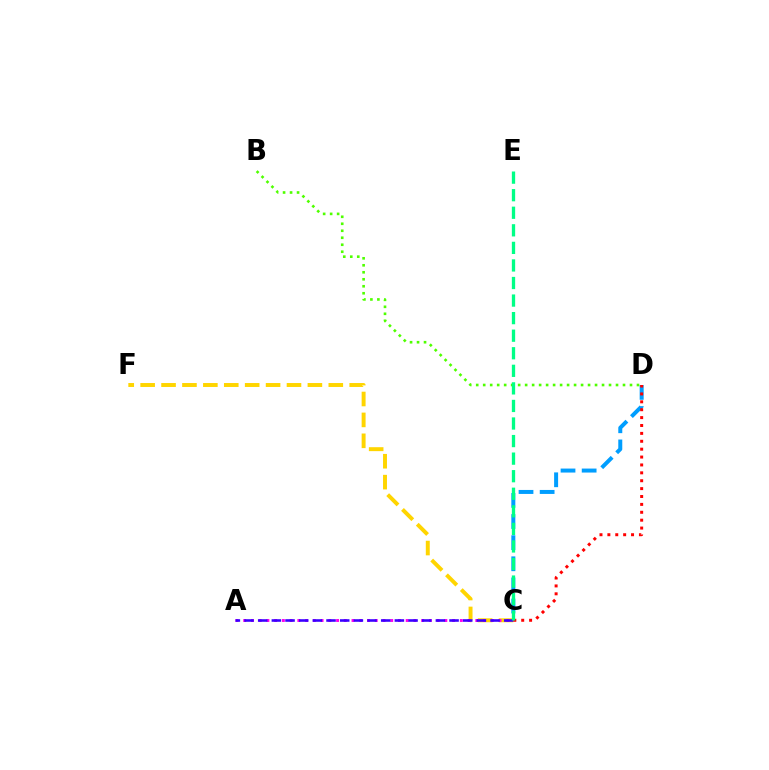{('C', 'F'): [{'color': '#ffd500', 'line_style': 'dashed', 'thickness': 2.84}], ('C', 'D'): [{'color': '#009eff', 'line_style': 'dashed', 'thickness': 2.87}, {'color': '#ff0000', 'line_style': 'dotted', 'thickness': 2.14}], ('B', 'D'): [{'color': '#4fff00', 'line_style': 'dotted', 'thickness': 1.9}], ('A', 'C'): [{'color': '#ff00ed', 'line_style': 'dotted', 'thickness': 2.1}, {'color': '#3700ff', 'line_style': 'dashed', 'thickness': 1.86}], ('C', 'E'): [{'color': '#00ff86', 'line_style': 'dashed', 'thickness': 2.39}]}